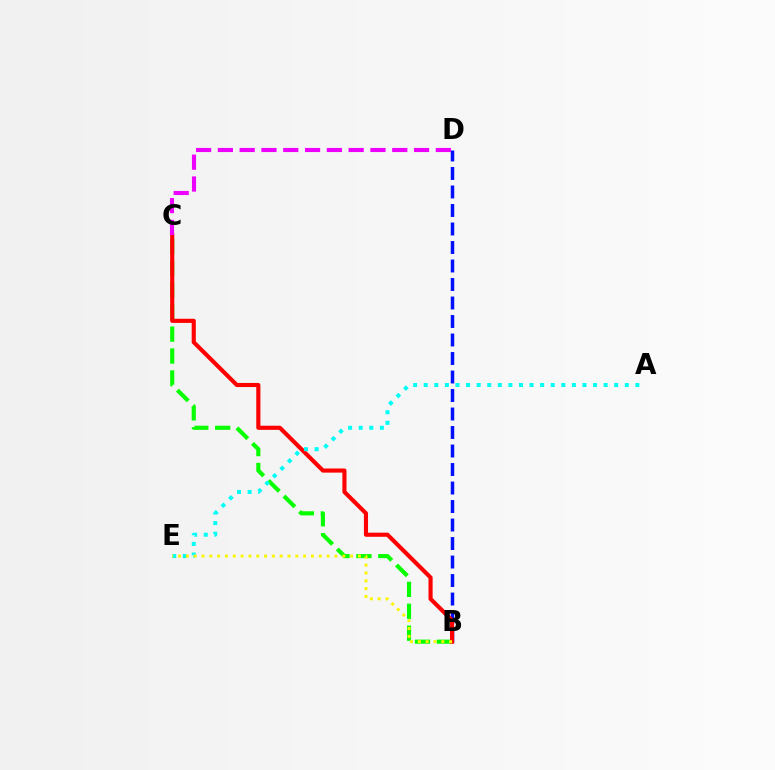{('B', 'C'): [{'color': '#08ff00', 'line_style': 'dashed', 'thickness': 2.98}, {'color': '#ff0000', 'line_style': 'solid', 'thickness': 2.97}], ('B', 'D'): [{'color': '#0010ff', 'line_style': 'dashed', 'thickness': 2.51}], ('C', 'D'): [{'color': '#ee00ff', 'line_style': 'dashed', 'thickness': 2.96}], ('A', 'E'): [{'color': '#00fff6', 'line_style': 'dotted', 'thickness': 2.88}], ('B', 'E'): [{'color': '#fcf500', 'line_style': 'dotted', 'thickness': 2.12}]}